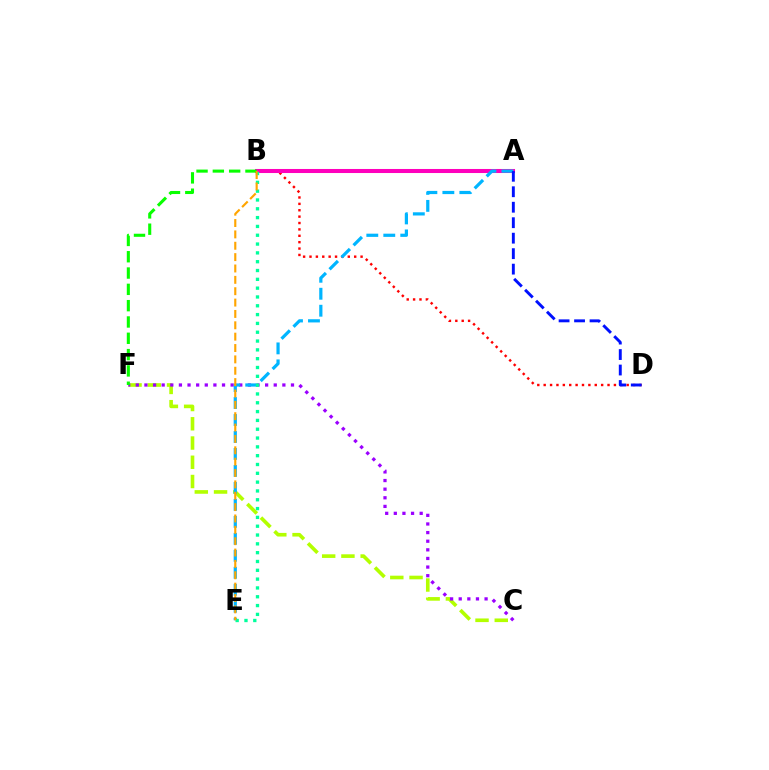{('C', 'F'): [{'color': '#b3ff00', 'line_style': 'dashed', 'thickness': 2.61}, {'color': '#9b00ff', 'line_style': 'dotted', 'thickness': 2.34}], ('B', 'D'): [{'color': '#ff0000', 'line_style': 'dotted', 'thickness': 1.73}], ('A', 'B'): [{'color': '#ff00bd', 'line_style': 'solid', 'thickness': 2.92}], ('A', 'E'): [{'color': '#00b5ff', 'line_style': 'dashed', 'thickness': 2.31}], ('A', 'D'): [{'color': '#0010ff', 'line_style': 'dashed', 'thickness': 2.1}], ('B', 'E'): [{'color': '#00ff9d', 'line_style': 'dotted', 'thickness': 2.4}, {'color': '#ffa500', 'line_style': 'dashed', 'thickness': 1.54}], ('B', 'F'): [{'color': '#08ff00', 'line_style': 'dashed', 'thickness': 2.22}]}